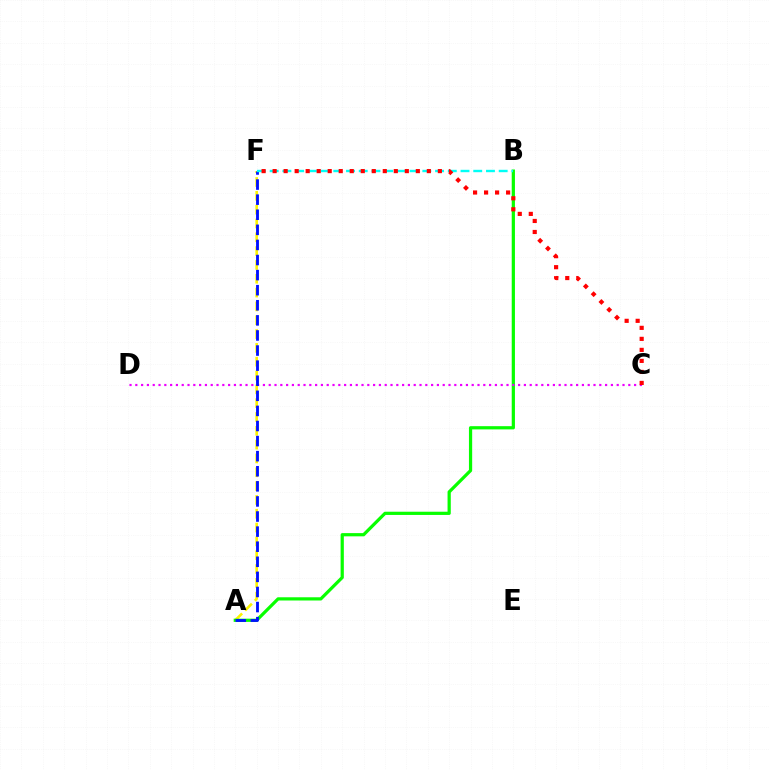{('A', 'F'): [{'color': '#fcf500', 'line_style': 'dashed', 'thickness': 1.88}, {'color': '#0010ff', 'line_style': 'dashed', 'thickness': 2.05}], ('A', 'B'): [{'color': '#08ff00', 'line_style': 'solid', 'thickness': 2.32}], ('C', 'D'): [{'color': '#ee00ff', 'line_style': 'dotted', 'thickness': 1.58}], ('B', 'F'): [{'color': '#00fff6', 'line_style': 'dashed', 'thickness': 1.73}], ('C', 'F'): [{'color': '#ff0000', 'line_style': 'dotted', 'thickness': 2.99}]}